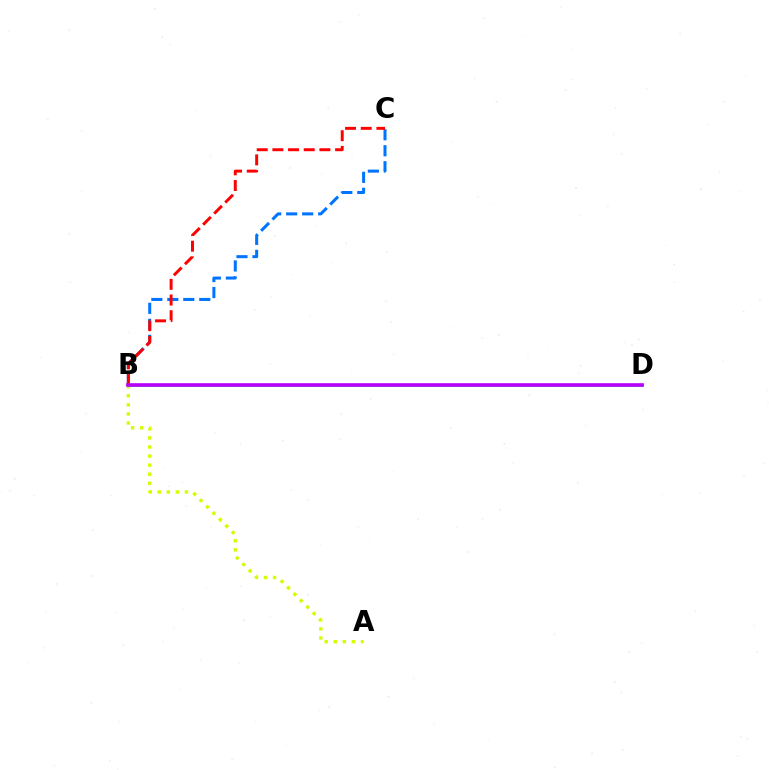{('B', 'D'): [{'color': '#00ff5c', 'line_style': 'solid', 'thickness': 1.96}, {'color': '#b900ff', 'line_style': 'solid', 'thickness': 2.62}], ('A', 'B'): [{'color': '#d1ff00', 'line_style': 'dotted', 'thickness': 2.47}], ('B', 'C'): [{'color': '#0074ff', 'line_style': 'dashed', 'thickness': 2.17}, {'color': '#ff0000', 'line_style': 'dashed', 'thickness': 2.13}]}